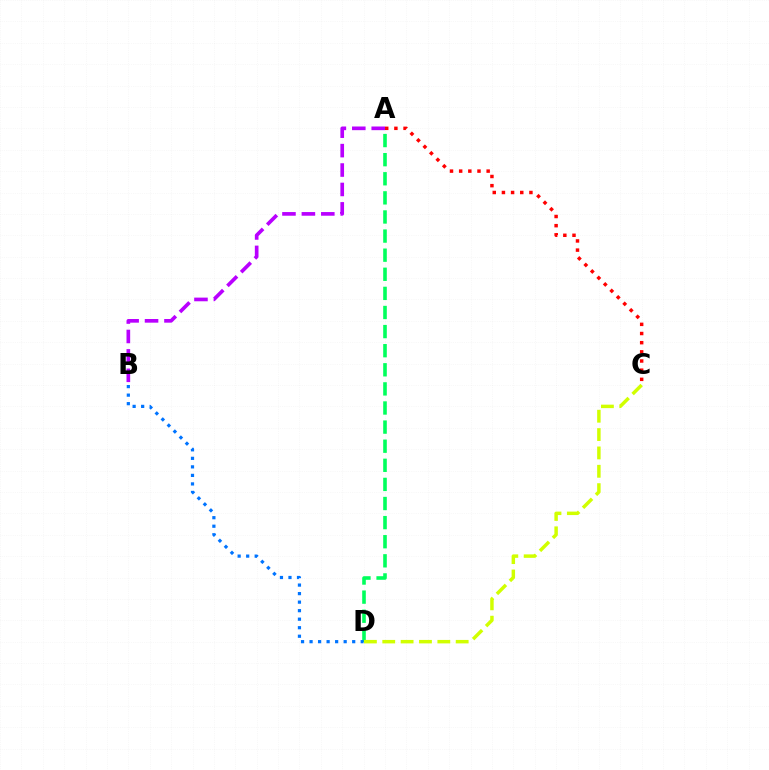{('A', 'C'): [{'color': '#ff0000', 'line_style': 'dotted', 'thickness': 2.49}], ('A', 'D'): [{'color': '#00ff5c', 'line_style': 'dashed', 'thickness': 2.6}], ('B', 'D'): [{'color': '#0074ff', 'line_style': 'dotted', 'thickness': 2.32}], ('A', 'B'): [{'color': '#b900ff', 'line_style': 'dashed', 'thickness': 2.64}], ('C', 'D'): [{'color': '#d1ff00', 'line_style': 'dashed', 'thickness': 2.49}]}